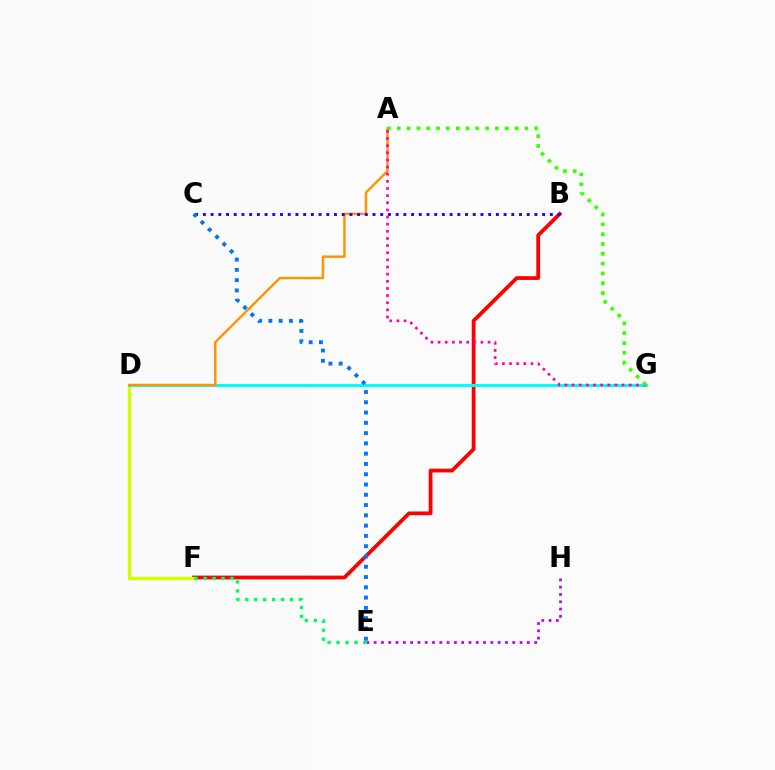{('B', 'F'): [{'color': '#ff0000', 'line_style': 'solid', 'thickness': 2.71}], ('D', 'F'): [{'color': '#d1ff00', 'line_style': 'solid', 'thickness': 2.44}], ('E', 'H'): [{'color': '#b900ff', 'line_style': 'dotted', 'thickness': 1.98}], ('D', 'G'): [{'color': '#00fff6', 'line_style': 'solid', 'thickness': 2.16}], ('A', 'D'): [{'color': '#ff9400', 'line_style': 'solid', 'thickness': 1.76}], ('E', 'F'): [{'color': '#00ff5c', 'line_style': 'dotted', 'thickness': 2.43}], ('B', 'C'): [{'color': '#2500ff', 'line_style': 'dotted', 'thickness': 2.09}], ('A', 'G'): [{'color': '#ff00ac', 'line_style': 'dotted', 'thickness': 1.94}, {'color': '#3dff00', 'line_style': 'dotted', 'thickness': 2.67}], ('C', 'E'): [{'color': '#0074ff', 'line_style': 'dotted', 'thickness': 2.79}]}